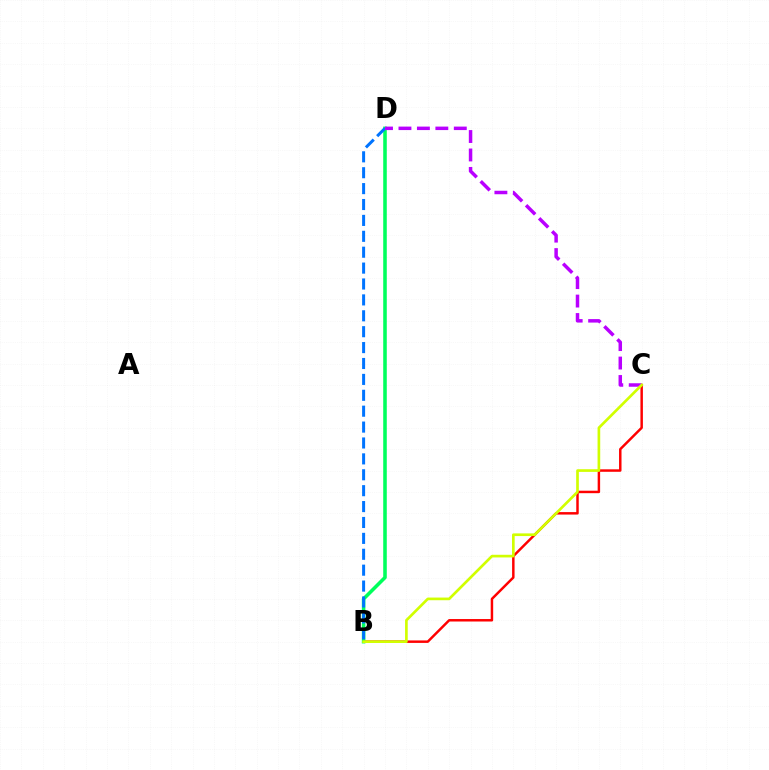{('B', 'C'): [{'color': '#ff0000', 'line_style': 'solid', 'thickness': 1.78}, {'color': '#d1ff00', 'line_style': 'solid', 'thickness': 1.92}], ('B', 'D'): [{'color': '#00ff5c', 'line_style': 'solid', 'thickness': 2.56}, {'color': '#0074ff', 'line_style': 'dashed', 'thickness': 2.16}], ('C', 'D'): [{'color': '#b900ff', 'line_style': 'dashed', 'thickness': 2.51}]}